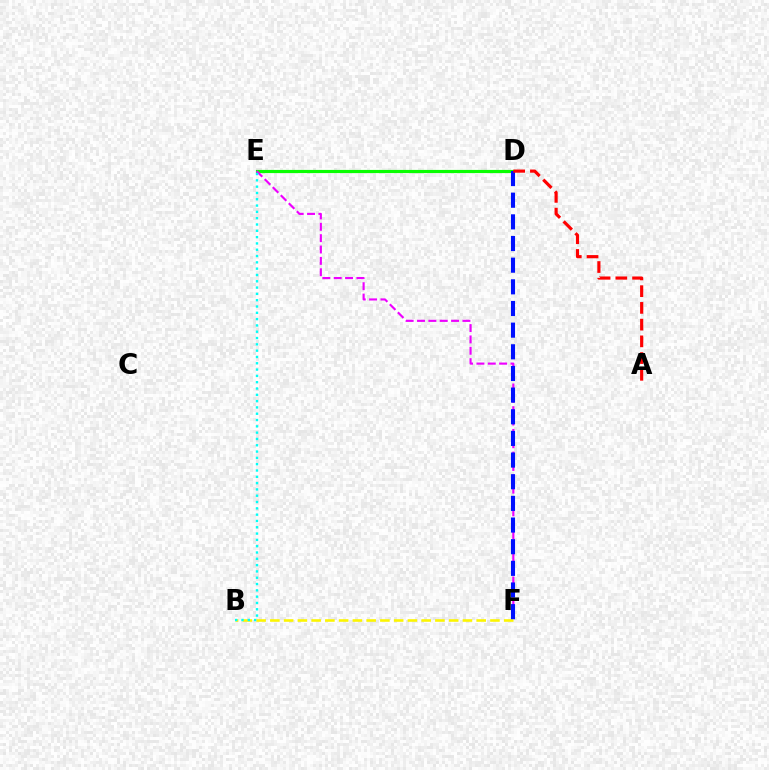{('B', 'F'): [{'color': '#fcf500', 'line_style': 'dashed', 'thickness': 1.87}], ('D', 'E'): [{'color': '#08ff00', 'line_style': 'solid', 'thickness': 2.28}], ('E', 'F'): [{'color': '#ee00ff', 'line_style': 'dashed', 'thickness': 1.54}], ('D', 'F'): [{'color': '#0010ff', 'line_style': 'dashed', 'thickness': 2.94}], ('A', 'D'): [{'color': '#ff0000', 'line_style': 'dashed', 'thickness': 2.27}], ('B', 'E'): [{'color': '#00fff6', 'line_style': 'dotted', 'thickness': 1.71}]}